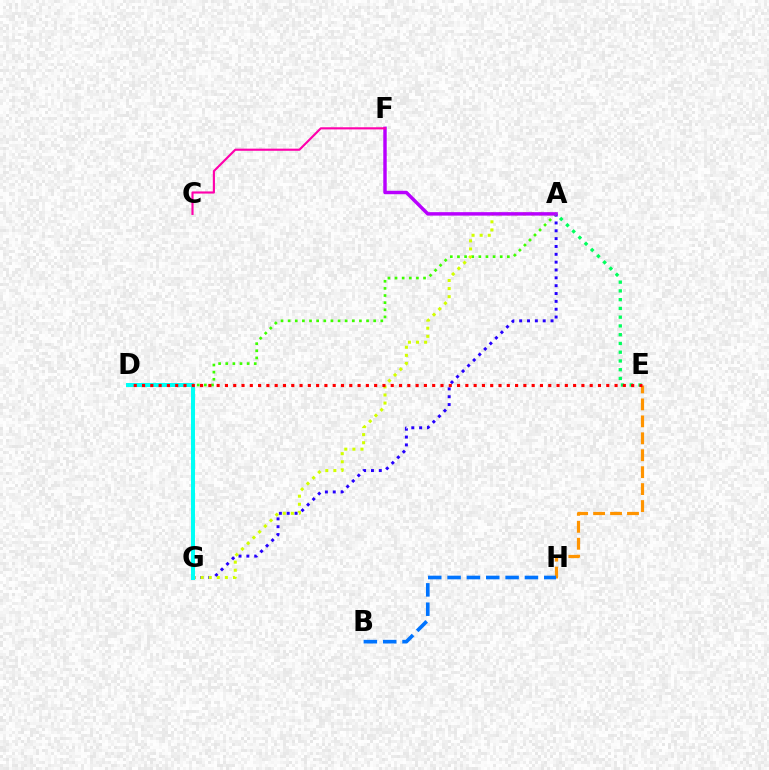{('E', 'H'): [{'color': '#ff9400', 'line_style': 'dashed', 'thickness': 2.3}], ('A', 'D'): [{'color': '#3dff00', 'line_style': 'dotted', 'thickness': 1.94}], ('A', 'G'): [{'color': '#2500ff', 'line_style': 'dotted', 'thickness': 2.13}, {'color': '#d1ff00', 'line_style': 'dotted', 'thickness': 2.2}], ('B', 'H'): [{'color': '#0074ff', 'line_style': 'dashed', 'thickness': 2.63}], ('A', 'F'): [{'color': '#b900ff', 'line_style': 'solid', 'thickness': 2.48}], ('D', 'G'): [{'color': '#00fff6', 'line_style': 'solid', 'thickness': 2.89}], ('A', 'E'): [{'color': '#00ff5c', 'line_style': 'dotted', 'thickness': 2.38}], ('C', 'F'): [{'color': '#ff00ac', 'line_style': 'solid', 'thickness': 1.54}], ('D', 'E'): [{'color': '#ff0000', 'line_style': 'dotted', 'thickness': 2.25}]}